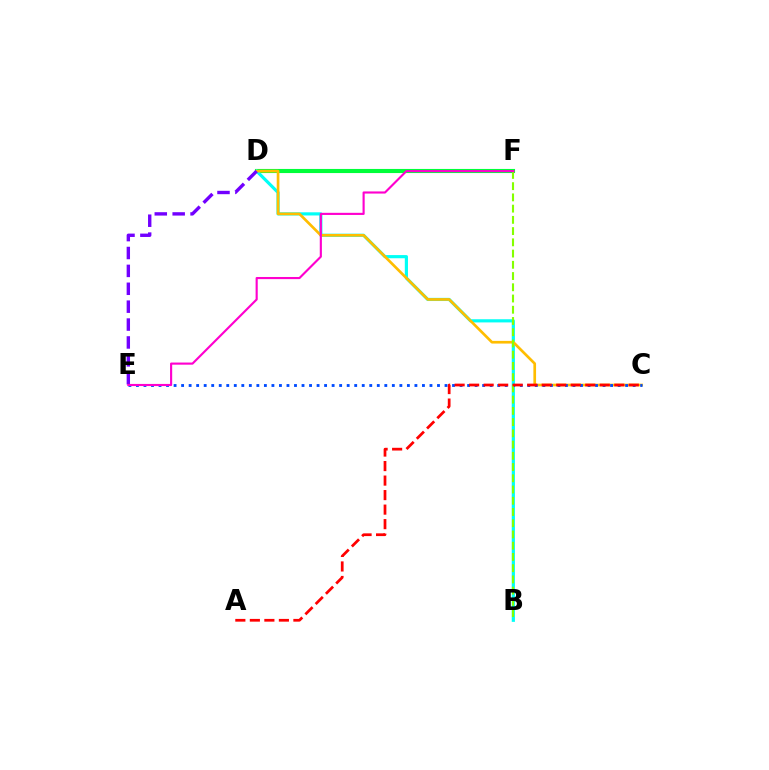{('D', 'F'): [{'color': '#00ff39', 'line_style': 'solid', 'thickness': 2.96}], ('B', 'D'): [{'color': '#00fff6', 'line_style': 'solid', 'thickness': 2.28}], ('C', 'D'): [{'color': '#ffbd00', 'line_style': 'solid', 'thickness': 1.93}], ('D', 'E'): [{'color': '#7200ff', 'line_style': 'dashed', 'thickness': 2.43}], ('C', 'E'): [{'color': '#004bff', 'line_style': 'dotted', 'thickness': 2.04}], ('B', 'F'): [{'color': '#84ff00', 'line_style': 'dashed', 'thickness': 1.53}], ('A', 'C'): [{'color': '#ff0000', 'line_style': 'dashed', 'thickness': 1.97}], ('E', 'F'): [{'color': '#ff00cf', 'line_style': 'solid', 'thickness': 1.54}]}